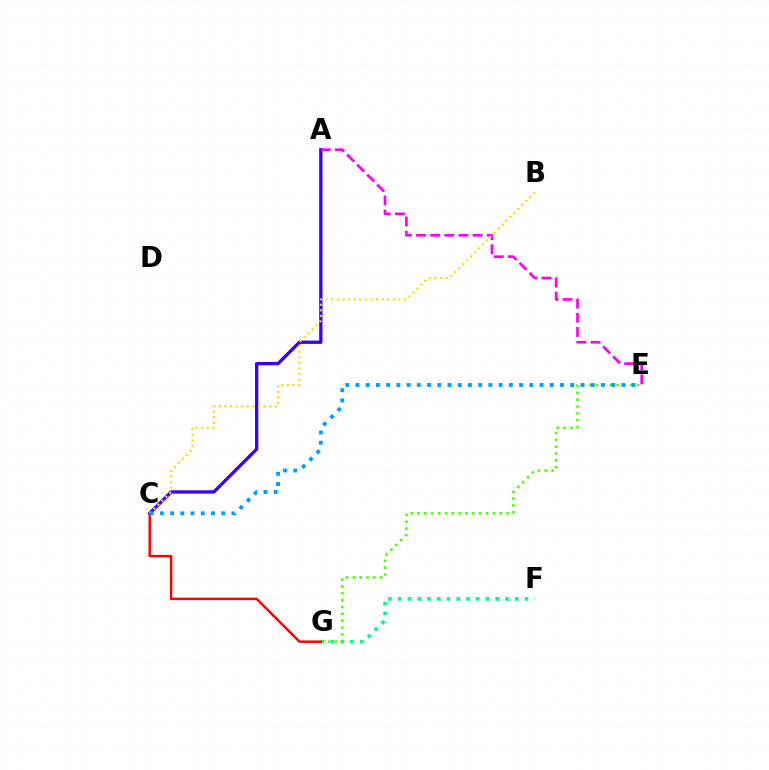{('A', 'C'): [{'color': '#3700ff', 'line_style': 'solid', 'thickness': 2.39}], ('A', 'E'): [{'color': '#ff00ed', 'line_style': 'dashed', 'thickness': 1.92}], ('F', 'G'): [{'color': '#00ff86', 'line_style': 'dotted', 'thickness': 2.65}], ('E', 'G'): [{'color': '#4fff00', 'line_style': 'dotted', 'thickness': 1.86}], ('C', 'G'): [{'color': '#ff0000', 'line_style': 'solid', 'thickness': 1.78}], ('B', 'C'): [{'color': '#ffd500', 'line_style': 'dotted', 'thickness': 1.52}], ('C', 'E'): [{'color': '#009eff', 'line_style': 'dotted', 'thickness': 2.78}]}